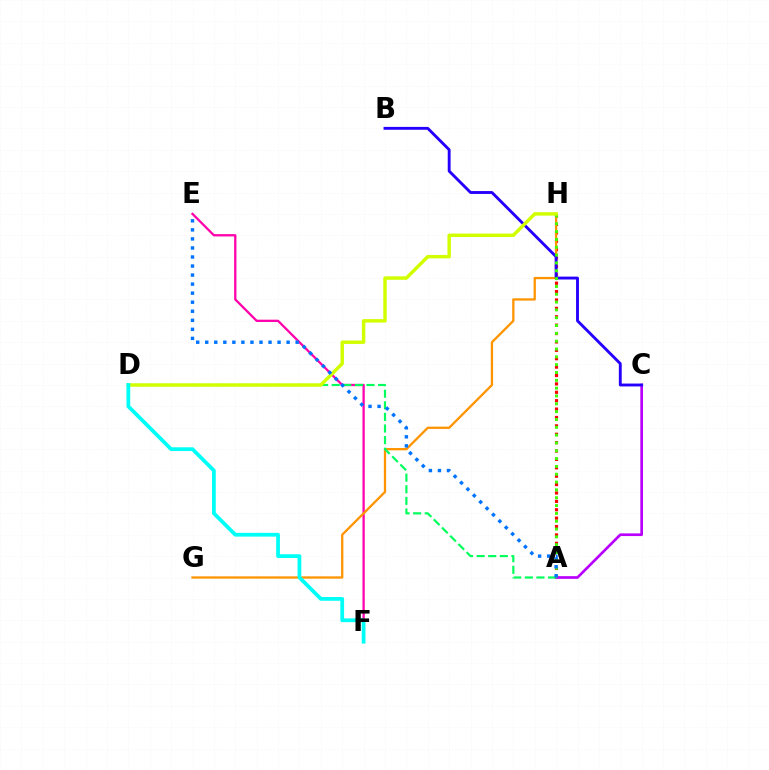{('A', 'H'): [{'color': '#ff0000', 'line_style': 'dotted', 'thickness': 2.28}, {'color': '#3dff00', 'line_style': 'dotted', 'thickness': 2.13}], ('E', 'F'): [{'color': '#ff00ac', 'line_style': 'solid', 'thickness': 1.64}], ('G', 'H'): [{'color': '#ff9400', 'line_style': 'solid', 'thickness': 1.65}], ('A', 'C'): [{'color': '#b900ff', 'line_style': 'solid', 'thickness': 1.93}], ('A', 'D'): [{'color': '#00ff5c', 'line_style': 'dashed', 'thickness': 1.58}], ('B', 'C'): [{'color': '#2500ff', 'line_style': 'solid', 'thickness': 2.07}], ('D', 'H'): [{'color': '#d1ff00', 'line_style': 'solid', 'thickness': 2.49}], ('A', 'E'): [{'color': '#0074ff', 'line_style': 'dotted', 'thickness': 2.46}], ('D', 'F'): [{'color': '#00fff6', 'line_style': 'solid', 'thickness': 2.71}]}